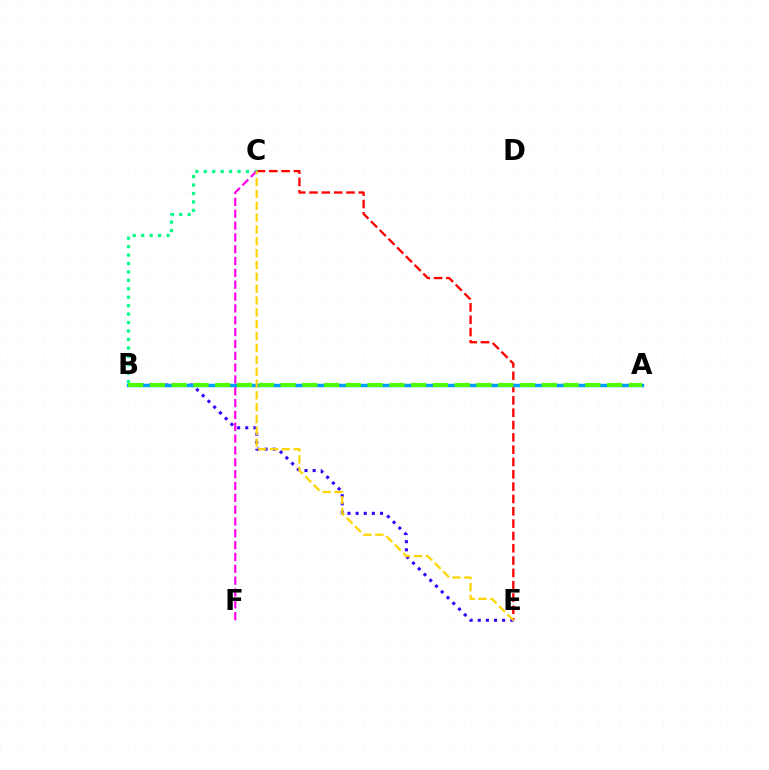{('C', 'E'): [{'color': '#ff0000', 'line_style': 'dashed', 'thickness': 1.67}, {'color': '#ffd500', 'line_style': 'dashed', 'thickness': 1.61}], ('B', 'E'): [{'color': '#3700ff', 'line_style': 'dotted', 'thickness': 2.21}], ('B', 'C'): [{'color': '#00ff86', 'line_style': 'dotted', 'thickness': 2.29}], ('C', 'F'): [{'color': '#ff00ed', 'line_style': 'dashed', 'thickness': 1.61}], ('A', 'B'): [{'color': '#009eff', 'line_style': 'solid', 'thickness': 2.48}, {'color': '#4fff00', 'line_style': 'dashed', 'thickness': 2.96}]}